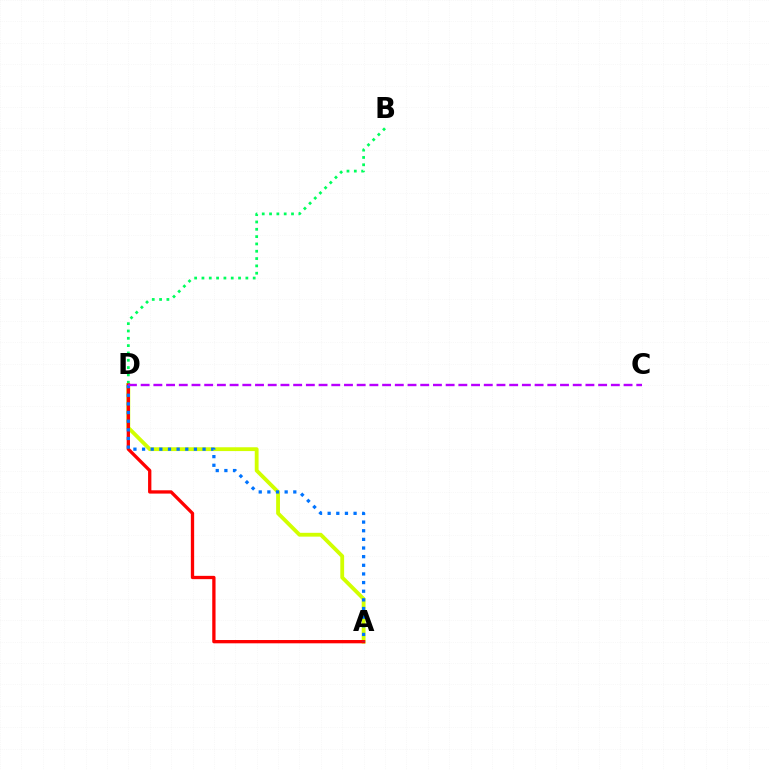{('A', 'D'): [{'color': '#d1ff00', 'line_style': 'solid', 'thickness': 2.75}, {'color': '#ff0000', 'line_style': 'solid', 'thickness': 2.38}, {'color': '#0074ff', 'line_style': 'dotted', 'thickness': 2.35}], ('B', 'D'): [{'color': '#00ff5c', 'line_style': 'dotted', 'thickness': 1.99}], ('C', 'D'): [{'color': '#b900ff', 'line_style': 'dashed', 'thickness': 1.73}]}